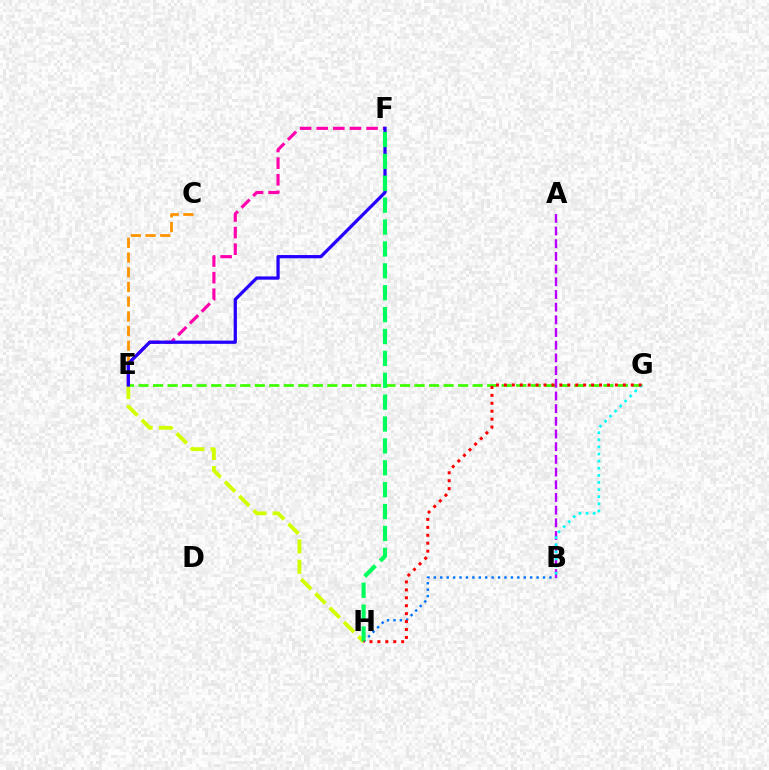{('E', 'F'): [{'color': '#ff00ac', 'line_style': 'dashed', 'thickness': 2.26}, {'color': '#2500ff', 'line_style': 'solid', 'thickness': 2.34}], ('B', 'H'): [{'color': '#0074ff', 'line_style': 'dotted', 'thickness': 1.74}], ('E', 'G'): [{'color': '#3dff00', 'line_style': 'dashed', 'thickness': 1.97}], ('C', 'E'): [{'color': '#ff9400', 'line_style': 'dashed', 'thickness': 2.0}], ('E', 'H'): [{'color': '#d1ff00', 'line_style': 'dashed', 'thickness': 2.75}], ('A', 'B'): [{'color': '#b900ff', 'line_style': 'dashed', 'thickness': 1.72}], ('B', 'G'): [{'color': '#00fff6', 'line_style': 'dotted', 'thickness': 1.93}], ('F', 'H'): [{'color': '#00ff5c', 'line_style': 'dashed', 'thickness': 2.97}], ('G', 'H'): [{'color': '#ff0000', 'line_style': 'dotted', 'thickness': 2.15}]}